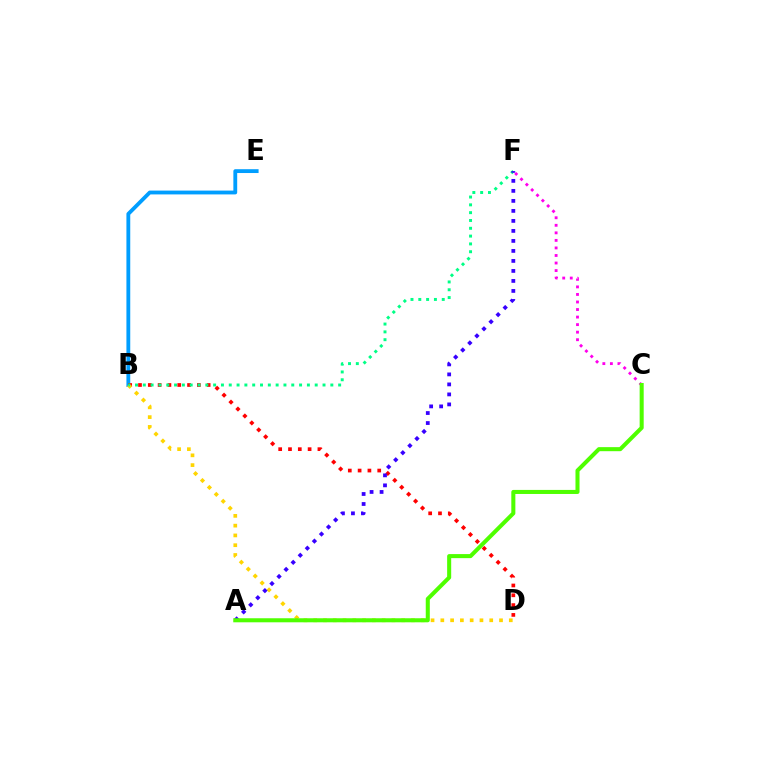{('B', 'E'): [{'color': '#009eff', 'line_style': 'solid', 'thickness': 2.75}], ('B', 'D'): [{'color': '#ff0000', 'line_style': 'dotted', 'thickness': 2.67}, {'color': '#ffd500', 'line_style': 'dotted', 'thickness': 2.66}], ('B', 'F'): [{'color': '#00ff86', 'line_style': 'dotted', 'thickness': 2.12}], ('C', 'F'): [{'color': '#ff00ed', 'line_style': 'dotted', 'thickness': 2.05}], ('A', 'F'): [{'color': '#3700ff', 'line_style': 'dotted', 'thickness': 2.72}], ('A', 'C'): [{'color': '#4fff00', 'line_style': 'solid', 'thickness': 2.92}]}